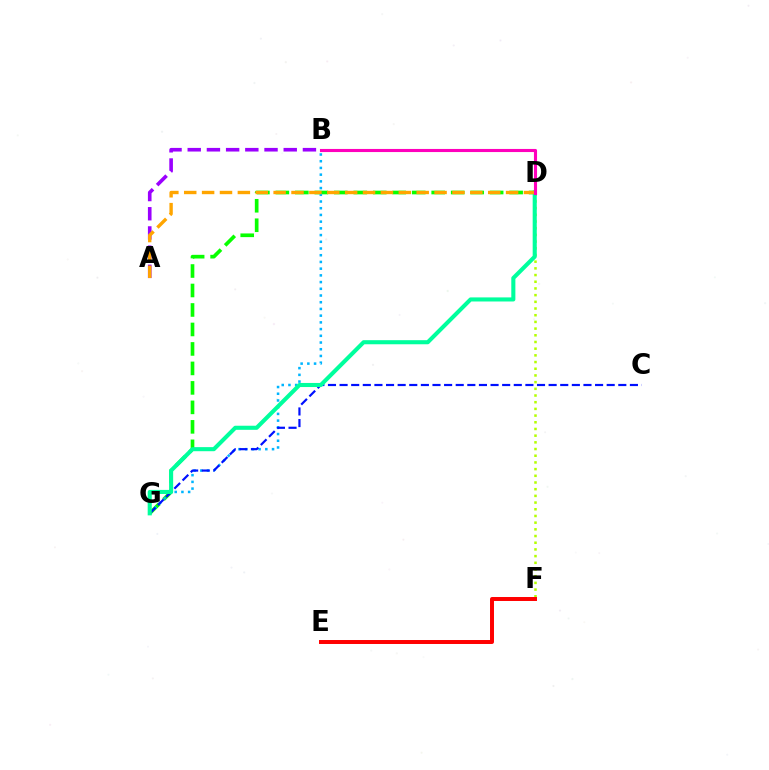{('A', 'B'): [{'color': '#9b00ff', 'line_style': 'dashed', 'thickness': 2.61}], ('D', 'G'): [{'color': '#08ff00', 'line_style': 'dashed', 'thickness': 2.65}, {'color': '#00ff9d', 'line_style': 'solid', 'thickness': 2.94}], ('D', 'F'): [{'color': '#b3ff00', 'line_style': 'dotted', 'thickness': 1.82}], ('B', 'G'): [{'color': '#00b5ff', 'line_style': 'dotted', 'thickness': 1.82}], ('C', 'G'): [{'color': '#0010ff', 'line_style': 'dashed', 'thickness': 1.58}], ('A', 'D'): [{'color': '#ffa500', 'line_style': 'dashed', 'thickness': 2.43}], ('B', 'D'): [{'color': '#ff00bd', 'line_style': 'solid', 'thickness': 2.23}], ('E', 'F'): [{'color': '#ff0000', 'line_style': 'solid', 'thickness': 2.86}]}